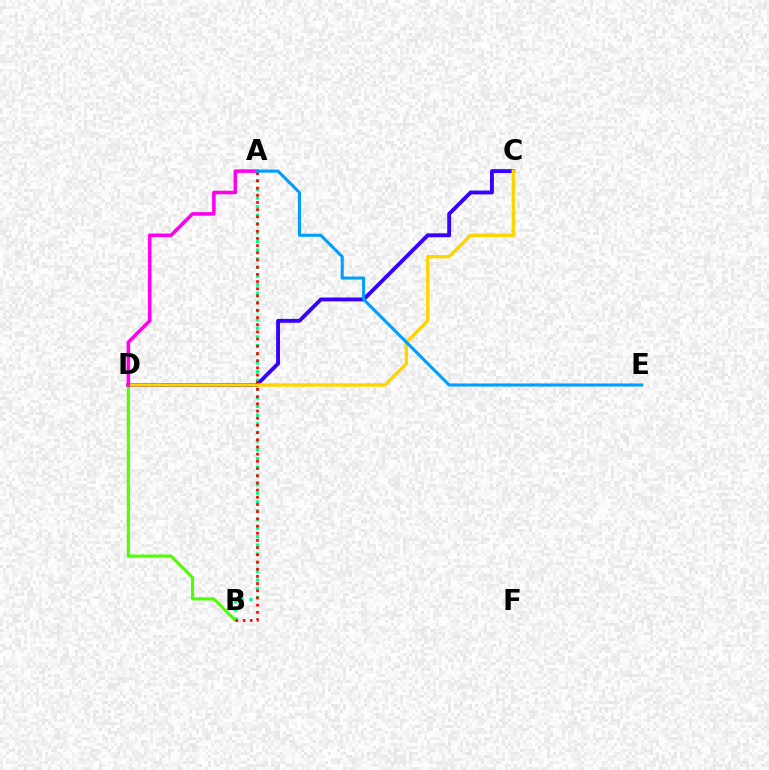{('A', 'B'): [{'color': '#00ff86', 'line_style': 'dotted', 'thickness': 2.36}, {'color': '#ff0000', 'line_style': 'dotted', 'thickness': 1.95}], ('B', 'D'): [{'color': '#4fff00', 'line_style': 'solid', 'thickness': 2.24}], ('C', 'D'): [{'color': '#3700ff', 'line_style': 'solid', 'thickness': 2.79}, {'color': '#ffd500', 'line_style': 'solid', 'thickness': 2.44}], ('A', 'D'): [{'color': '#ff00ed', 'line_style': 'solid', 'thickness': 2.57}], ('A', 'E'): [{'color': '#009eff', 'line_style': 'solid', 'thickness': 2.21}]}